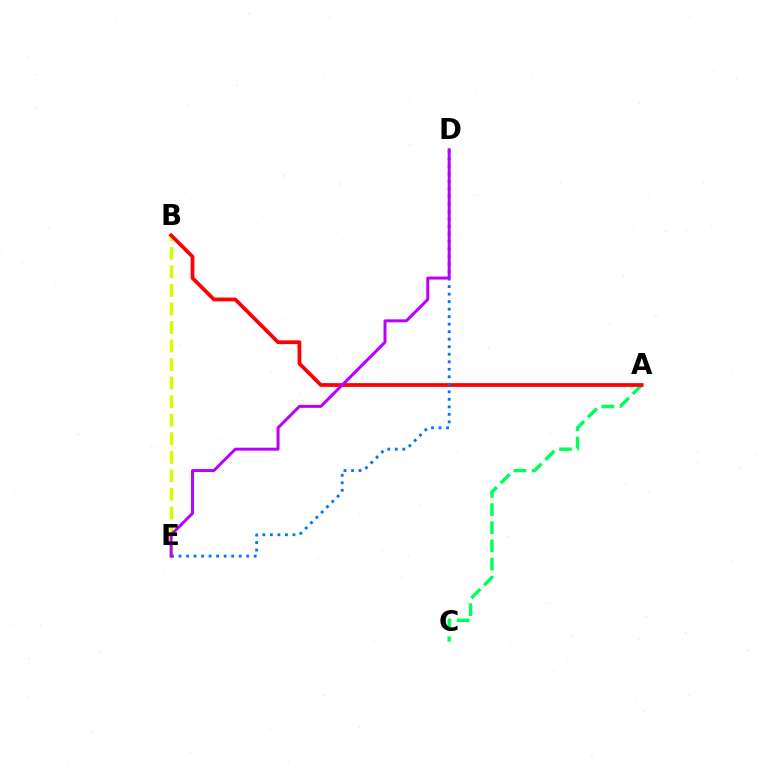{('B', 'E'): [{'color': '#d1ff00', 'line_style': 'dashed', 'thickness': 2.52}], ('A', 'C'): [{'color': '#00ff5c', 'line_style': 'dashed', 'thickness': 2.47}], ('A', 'B'): [{'color': '#ff0000', 'line_style': 'solid', 'thickness': 2.69}], ('D', 'E'): [{'color': '#0074ff', 'line_style': 'dotted', 'thickness': 2.04}, {'color': '#b900ff', 'line_style': 'solid', 'thickness': 2.14}]}